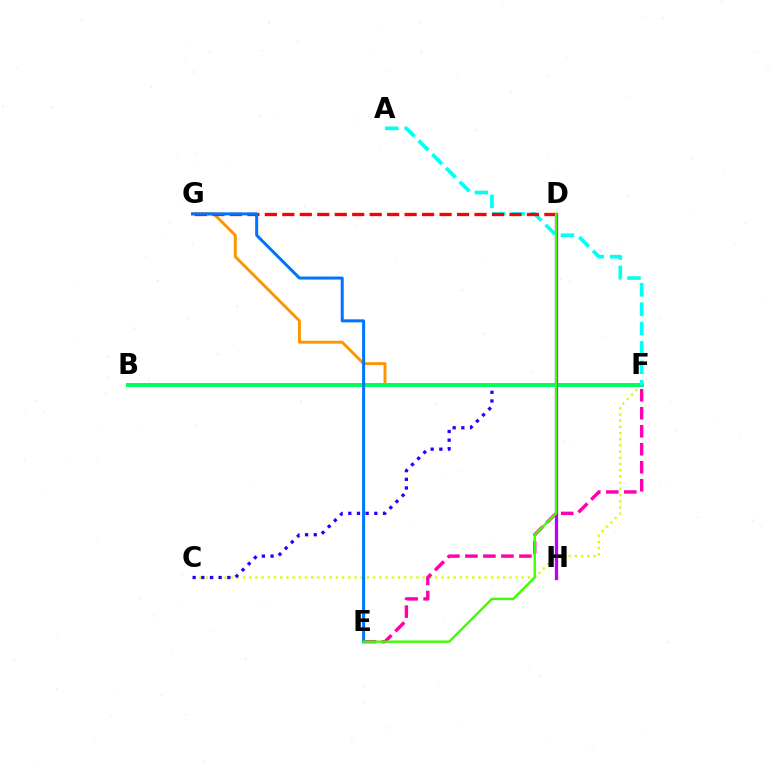{('F', 'G'): [{'color': '#ff9400', 'line_style': 'solid', 'thickness': 2.09}], ('C', 'F'): [{'color': '#d1ff00', 'line_style': 'dotted', 'thickness': 1.68}, {'color': '#2500ff', 'line_style': 'dotted', 'thickness': 2.36}], ('B', 'F'): [{'color': '#00ff5c', 'line_style': 'solid', 'thickness': 2.87}], ('D', 'H'): [{'color': '#b900ff', 'line_style': 'solid', 'thickness': 2.36}], ('A', 'F'): [{'color': '#00fff6', 'line_style': 'dashed', 'thickness': 2.63}], ('E', 'F'): [{'color': '#ff00ac', 'line_style': 'dashed', 'thickness': 2.45}], ('D', 'G'): [{'color': '#ff0000', 'line_style': 'dashed', 'thickness': 2.37}], ('E', 'G'): [{'color': '#0074ff', 'line_style': 'solid', 'thickness': 2.16}], ('D', 'E'): [{'color': '#3dff00', 'line_style': 'solid', 'thickness': 1.72}]}